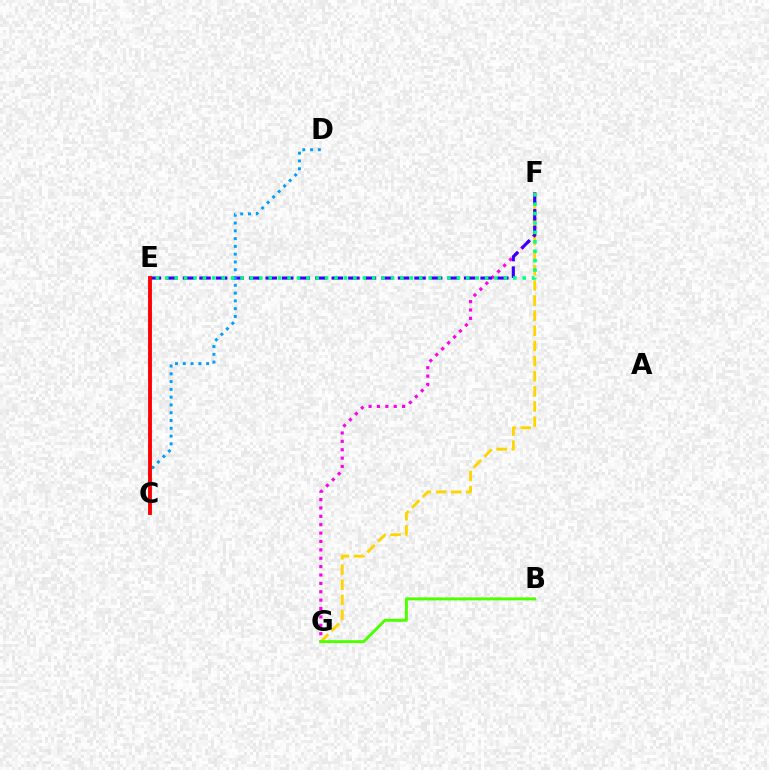{('F', 'G'): [{'color': '#ff00ed', 'line_style': 'dotted', 'thickness': 2.28}, {'color': '#ffd500', 'line_style': 'dashed', 'thickness': 2.06}], ('E', 'F'): [{'color': '#3700ff', 'line_style': 'dashed', 'thickness': 2.25}, {'color': '#00ff86', 'line_style': 'dotted', 'thickness': 2.56}], ('C', 'D'): [{'color': '#009eff', 'line_style': 'dotted', 'thickness': 2.12}], ('B', 'G'): [{'color': '#4fff00', 'line_style': 'solid', 'thickness': 2.13}], ('C', 'E'): [{'color': '#ff0000', 'line_style': 'solid', 'thickness': 2.78}]}